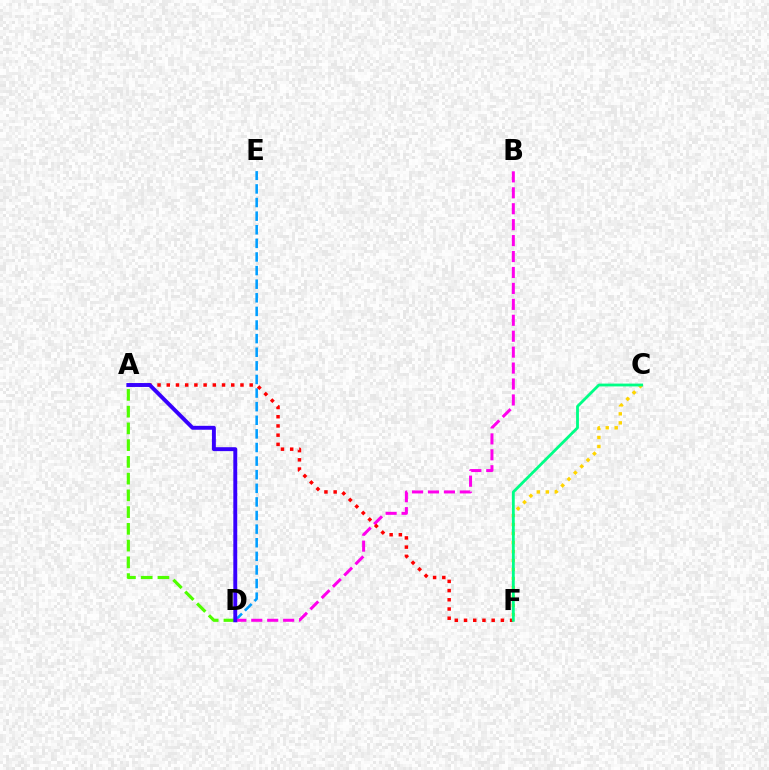{('D', 'E'): [{'color': '#009eff', 'line_style': 'dashed', 'thickness': 1.85}], ('B', 'D'): [{'color': '#ff00ed', 'line_style': 'dashed', 'thickness': 2.16}], ('A', 'D'): [{'color': '#4fff00', 'line_style': 'dashed', 'thickness': 2.27}, {'color': '#3700ff', 'line_style': 'solid', 'thickness': 2.81}], ('A', 'F'): [{'color': '#ff0000', 'line_style': 'dotted', 'thickness': 2.5}], ('C', 'F'): [{'color': '#ffd500', 'line_style': 'dotted', 'thickness': 2.45}, {'color': '#00ff86', 'line_style': 'solid', 'thickness': 2.03}]}